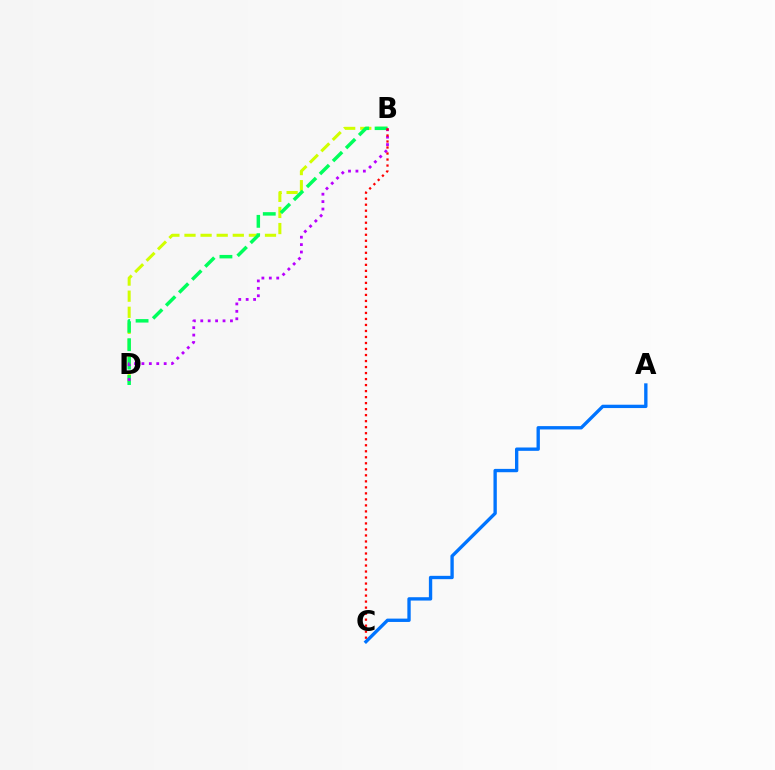{('B', 'D'): [{'color': '#d1ff00', 'line_style': 'dashed', 'thickness': 2.19}, {'color': '#00ff5c', 'line_style': 'dashed', 'thickness': 2.5}, {'color': '#b900ff', 'line_style': 'dotted', 'thickness': 2.02}], ('A', 'C'): [{'color': '#0074ff', 'line_style': 'solid', 'thickness': 2.41}], ('B', 'C'): [{'color': '#ff0000', 'line_style': 'dotted', 'thickness': 1.63}]}